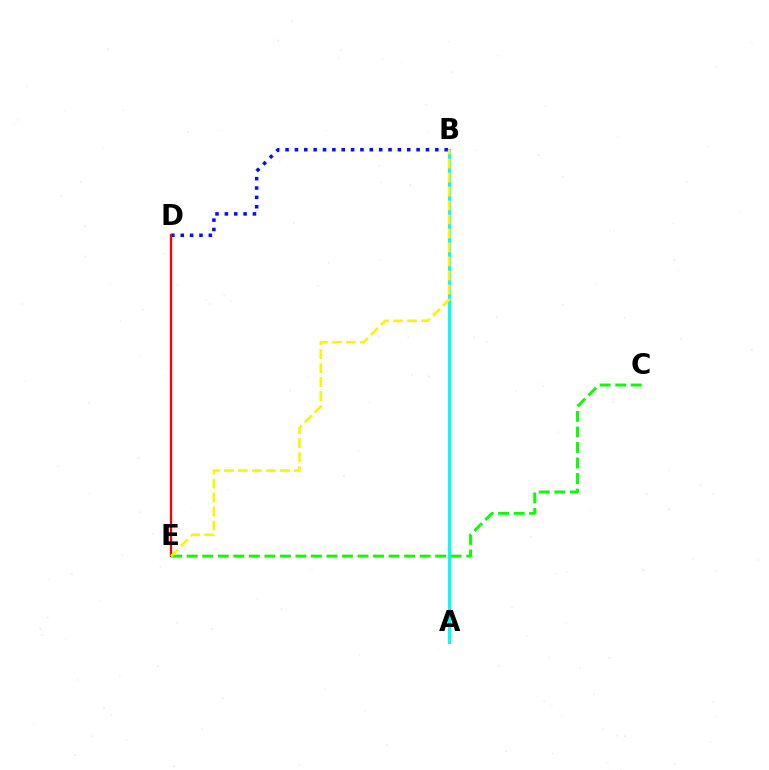{('A', 'B'): [{'color': '#ee00ff', 'line_style': 'dotted', 'thickness': 1.89}, {'color': '#00fff6', 'line_style': 'solid', 'thickness': 2.25}], ('B', 'D'): [{'color': '#0010ff', 'line_style': 'dotted', 'thickness': 2.54}], ('D', 'E'): [{'color': '#ff0000', 'line_style': 'solid', 'thickness': 1.67}], ('C', 'E'): [{'color': '#08ff00', 'line_style': 'dashed', 'thickness': 2.11}], ('B', 'E'): [{'color': '#fcf500', 'line_style': 'dashed', 'thickness': 1.9}]}